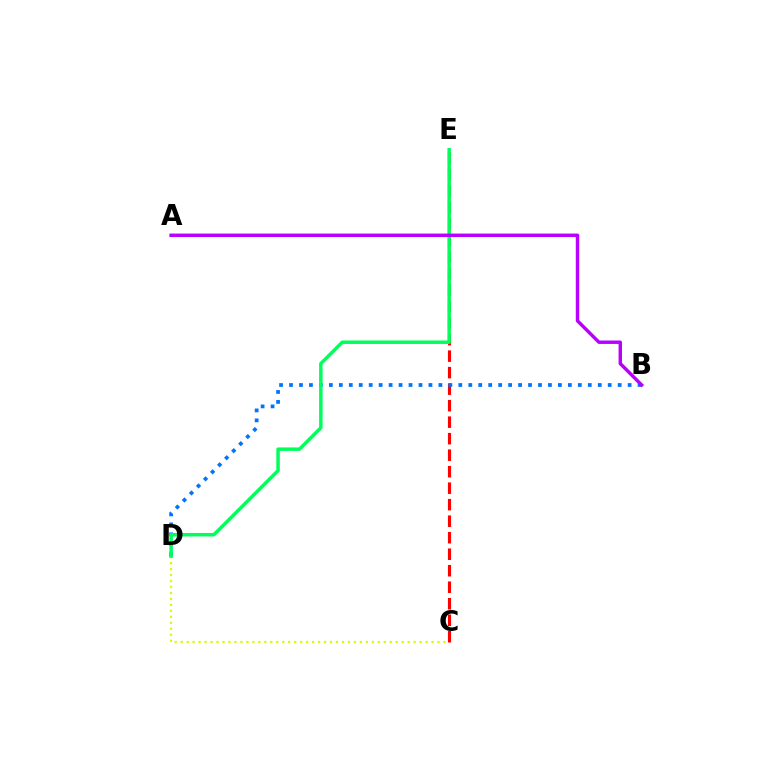{('C', 'D'): [{'color': '#d1ff00', 'line_style': 'dotted', 'thickness': 1.62}], ('C', 'E'): [{'color': '#ff0000', 'line_style': 'dashed', 'thickness': 2.24}], ('B', 'D'): [{'color': '#0074ff', 'line_style': 'dotted', 'thickness': 2.71}], ('D', 'E'): [{'color': '#00ff5c', 'line_style': 'solid', 'thickness': 2.51}], ('A', 'B'): [{'color': '#b900ff', 'line_style': 'solid', 'thickness': 2.47}]}